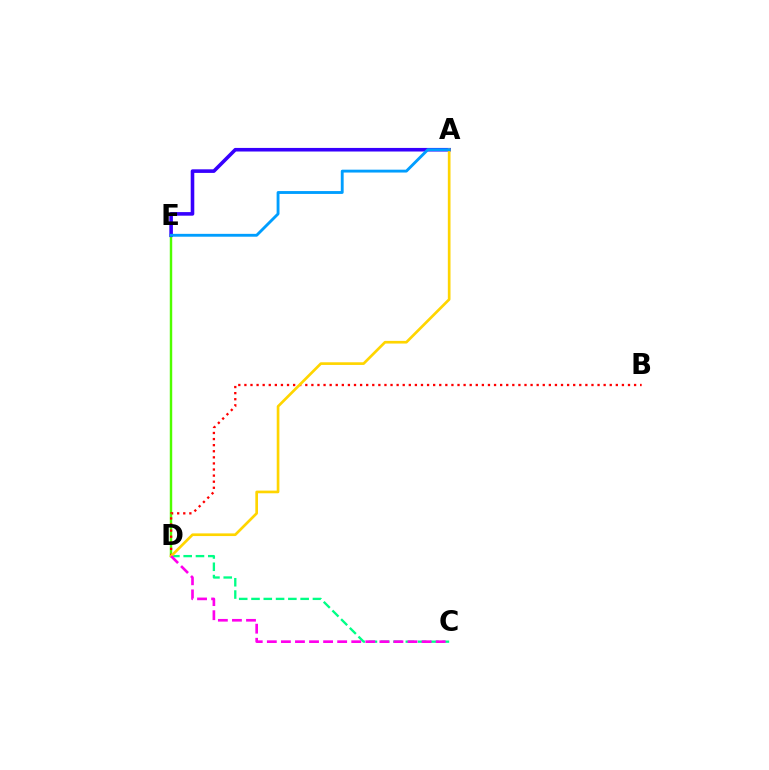{('D', 'E'): [{'color': '#4fff00', 'line_style': 'solid', 'thickness': 1.75}], ('A', 'E'): [{'color': '#3700ff', 'line_style': 'solid', 'thickness': 2.58}, {'color': '#009eff', 'line_style': 'solid', 'thickness': 2.06}], ('C', 'D'): [{'color': '#00ff86', 'line_style': 'dashed', 'thickness': 1.67}, {'color': '#ff00ed', 'line_style': 'dashed', 'thickness': 1.91}], ('B', 'D'): [{'color': '#ff0000', 'line_style': 'dotted', 'thickness': 1.65}], ('A', 'D'): [{'color': '#ffd500', 'line_style': 'solid', 'thickness': 1.93}]}